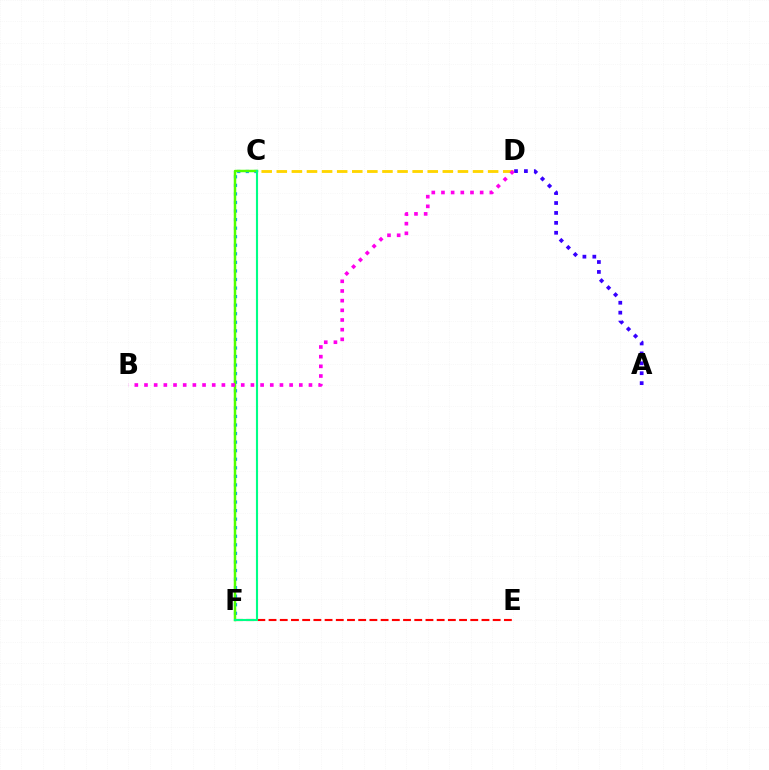{('C', 'F'): [{'color': '#009eff', 'line_style': 'dotted', 'thickness': 2.33}, {'color': '#4fff00', 'line_style': 'solid', 'thickness': 1.79}, {'color': '#00ff86', 'line_style': 'solid', 'thickness': 1.53}], ('E', 'F'): [{'color': '#ff0000', 'line_style': 'dashed', 'thickness': 1.52}], ('C', 'D'): [{'color': '#ffd500', 'line_style': 'dashed', 'thickness': 2.05}], ('A', 'D'): [{'color': '#3700ff', 'line_style': 'dotted', 'thickness': 2.69}], ('B', 'D'): [{'color': '#ff00ed', 'line_style': 'dotted', 'thickness': 2.63}]}